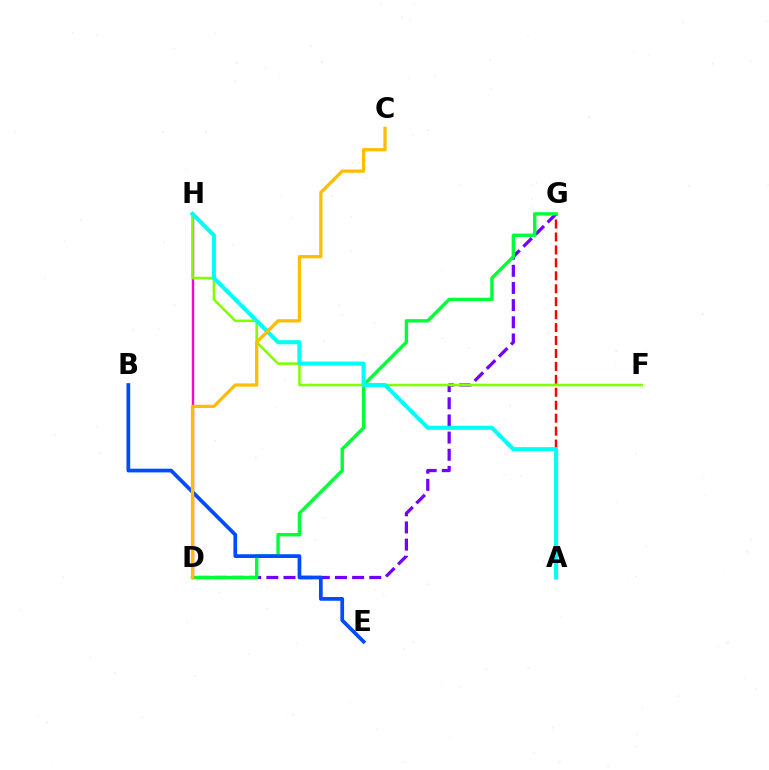{('A', 'G'): [{'color': '#ff0000', 'line_style': 'dashed', 'thickness': 1.76}], ('D', 'G'): [{'color': '#7200ff', 'line_style': 'dashed', 'thickness': 2.33}, {'color': '#00ff39', 'line_style': 'solid', 'thickness': 2.45}], ('D', 'H'): [{'color': '#ff00cf', 'line_style': 'solid', 'thickness': 1.73}], ('F', 'H'): [{'color': '#84ff00', 'line_style': 'solid', 'thickness': 1.86}], ('B', 'E'): [{'color': '#004bff', 'line_style': 'solid', 'thickness': 2.68}], ('A', 'H'): [{'color': '#00fff6', 'line_style': 'solid', 'thickness': 2.94}], ('C', 'D'): [{'color': '#ffbd00', 'line_style': 'solid', 'thickness': 2.35}]}